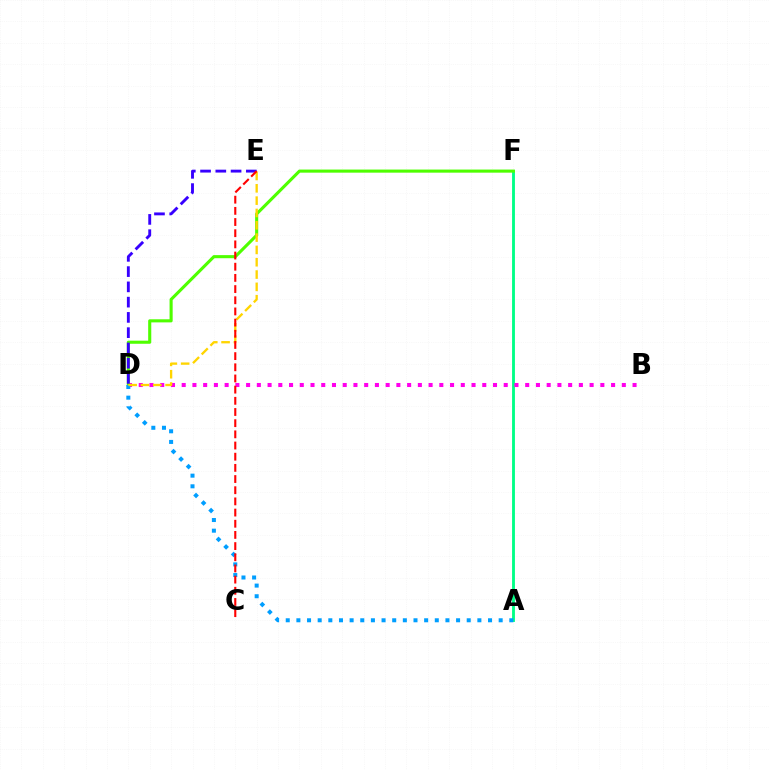{('A', 'F'): [{'color': '#00ff86', 'line_style': 'solid', 'thickness': 2.06}], ('B', 'D'): [{'color': '#ff00ed', 'line_style': 'dotted', 'thickness': 2.92}], ('D', 'F'): [{'color': '#4fff00', 'line_style': 'solid', 'thickness': 2.23}], ('A', 'D'): [{'color': '#009eff', 'line_style': 'dotted', 'thickness': 2.89}], ('D', 'E'): [{'color': '#3700ff', 'line_style': 'dashed', 'thickness': 2.07}, {'color': '#ffd500', 'line_style': 'dashed', 'thickness': 1.67}], ('C', 'E'): [{'color': '#ff0000', 'line_style': 'dashed', 'thickness': 1.52}]}